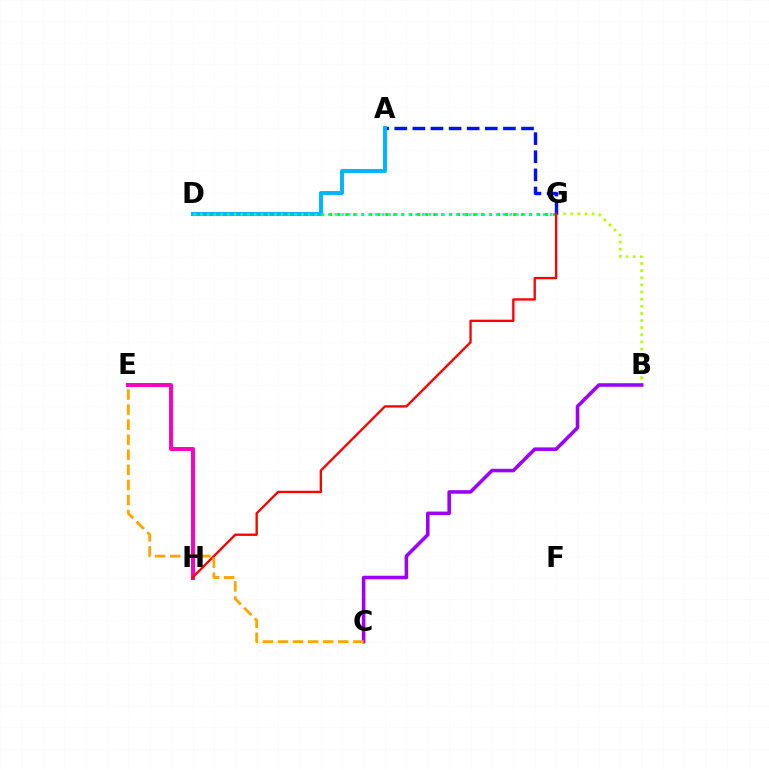{('D', 'G'): [{'color': '#08ff00', 'line_style': 'dotted', 'thickness': 2.17}, {'color': '#00ff9d', 'line_style': 'dotted', 'thickness': 1.83}], ('B', 'G'): [{'color': '#b3ff00', 'line_style': 'dotted', 'thickness': 1.94}], ('B', 'C'): [{'color': '#9b00ff', 'line_style': 'solid', 'thickness': 2.55}], ('E', 'H'): [{'color': '#ff00bd', 'line_style': 'solid', 'thickness': 2.86}], ('A', 'G'): [{'color': '#0010ff', 'line_style': 'dashed', 'thickness': 2.46}], ('G', 'H'): [{'color': '#ff0000', 'line_style': 'solid', 'thickness': 1.68}], ('A', 'D'): [{'color': '#00b5ff', 'line_style': 'solid', 'thickness': 2.83}], ('C', 'E'): [{'color': '#ffa500', 'line_style': 'dashed', 'thickness': 2.05}]}